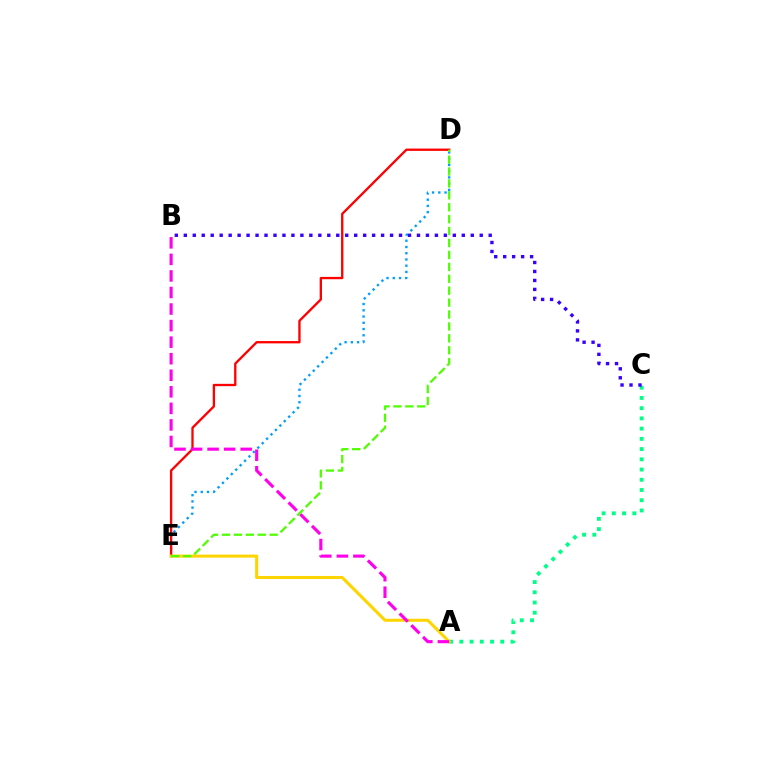{('D', 'E'): [{'color': '#009eff', 'line_style': 'dotted', 'thickness': 1.7}, {'color': '#ff0000', 'line_style': 'solid', 'thickness': 1.67}, {'color': '#4fff00', 'line_style': 'dashed', 'thickness': 1.62}], ('A', 'C'): [{'color': '#00ff86', 'line_style': 'dotted', 'thickness': 2.78}], ('B', 'C'): [{'color': '#3700ff', 'line_style': 'dotted', 'thickness': 2.44}], ('A', 'E'): [{'color': '#ffd500', 'line_style': 'solid', 'thickness': 2.2}], ('A', 'B'): [{'color': '#ff00ed', 'line_style': 'dashed', 'thickness': 2.25}]}